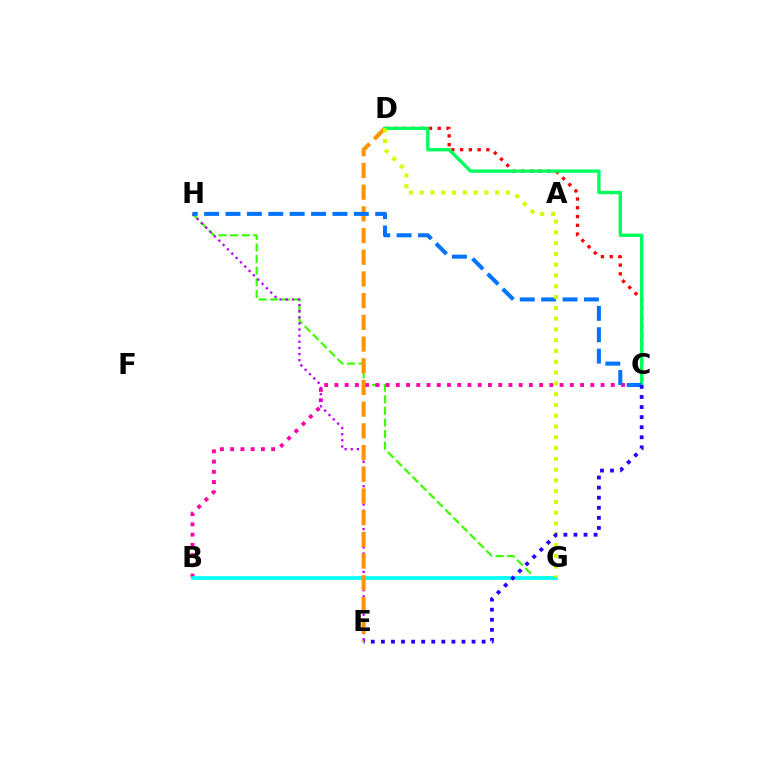{('C', 'D'): [{'color': '#ff0000', 'line_style': 'dotted', 'thickness': 2.38}, {'color': '#00ff5c', 'line_style': 'solid', 'thickness': 2.41}], ('G', 'H'): [{'color': '#3dff00', 'line_style': 'dashed', 'thickness': 1.58}], ('B', 'C'): [{'color': '#ff00ac', 'line_style': 'dotted', 'thickness': 2.78}], ('B', 'G'): [{'color': '#00fff6', 'line_style': 'solid', 'thickness': 2.64}], ('E', 'H'): [{'color': '#b900ff', 'line_style': 'dotted', 'thickness': 1.66}], ('D', 'E'): [{'color': '#ff9400', 'line_style': 'dashed', 'thickness': 2.95}], ('C', 'H'): [{'color': '#0074ff', 'line_style': 'dashed', 'thickness': 2.91}], ('D', 'G'): [{'color': '#d1ff00', 'line_style': 'dotted', 'thickness': 2.93}], ('C', 'E'): [{'color': '#2500ff', 'line_style': 'dotted', 'thickness': 2.74}]}